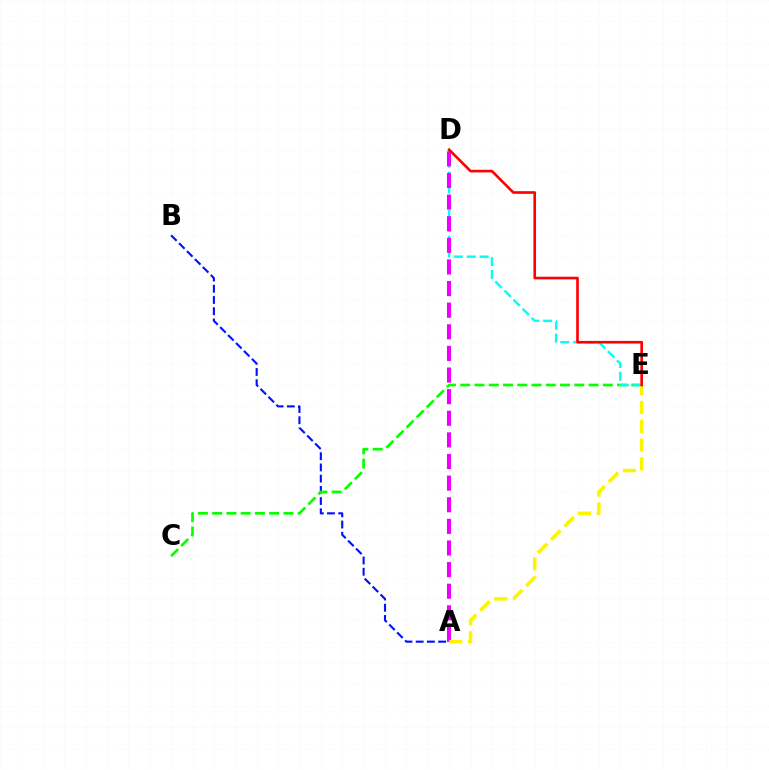{('A', 'B'): [{'color': '#0010ff', 'line_style': 'dashed', 'thickness': 1.52}], ('C', 'E'): [{'color': '#08ff00', 'line_style': 'dashed', 'thickness': 1.94}], ('D', 'E'): [{'color': '#00fff6', 'line_style': 'dashed', 'thickness': 1.74}, {'color': '#ff0000', 'line_style': 'solid', 'thickness': 1.9}], ('A', 'D'): [{'color': '#ee00ff', 'line_style': 'dashed', 'thickness': 2.94}], ('A', 'E'): [{'color': '#fcf500', 'line_style': 'dashed', 'thickness': 2.56}]}